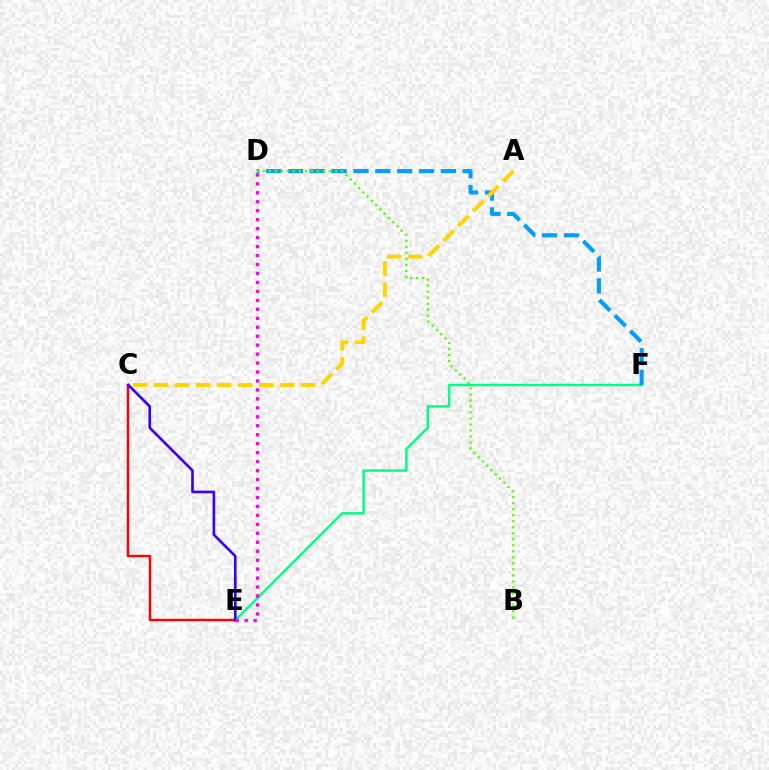{('E', 'F'): [{'color': '#00ff86', 'line_style': 'solid', 'thickness': 1.78}], ('C', 'E'): [{'color': '#ff0000', 'line_style': 'solid', 'thickness': 1.76}, {'color': '#3700ff', 'line_style': 'solid', 'thickness': 1.91}], ('D', 'F'): [{'color': '#009eff', 'line_style': 'dashed', 'thickness': 2.97}], ('A', 'C'): [{'color': '#ffd500', 'line_style': 'dashed', 'thickness': 2.86}], ('B', 'D'): [{'color': '#4fff00', 'line_style': 'dotted', 'thickness': 1.64}], ('D', 'E'): [{'color': '#ff00ed', 'line_style': 'dotted', 'thickness': 2.43}]}